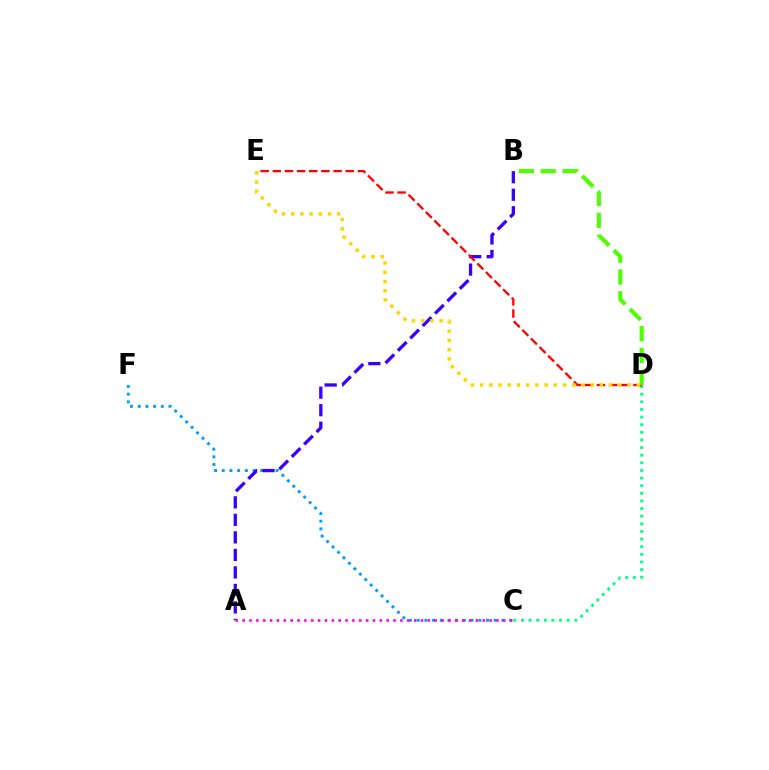{('C', 'F'): [{'color': '#009eff', 'line_style': 'dotted', 'thickness': 2.09}], ('C', 'D'): [{'color': '#00ff86', 'line_style': 'dotted', 'thickness': 2.07}], ('A', 'B'): [{'color': '#3700ff', 'line_style': 'dashed', 'thickness': 2.38}], ('D', 'E'): [{'color': '#ff0000', 'line_style': 'dashed', 'thickness': 1.65}, {'color': '#ffd500', 'line_style': 'dotted', 'thickness': 2.5}], ('A', 'C'): [{'color': '#ff00ed', 'line_style': 'dotted', 'thickness': 1.86}], ('B', 'D'): [{'color': '#4fff00', 'line_style': 'dashed', 'thickness': 2.97}]}